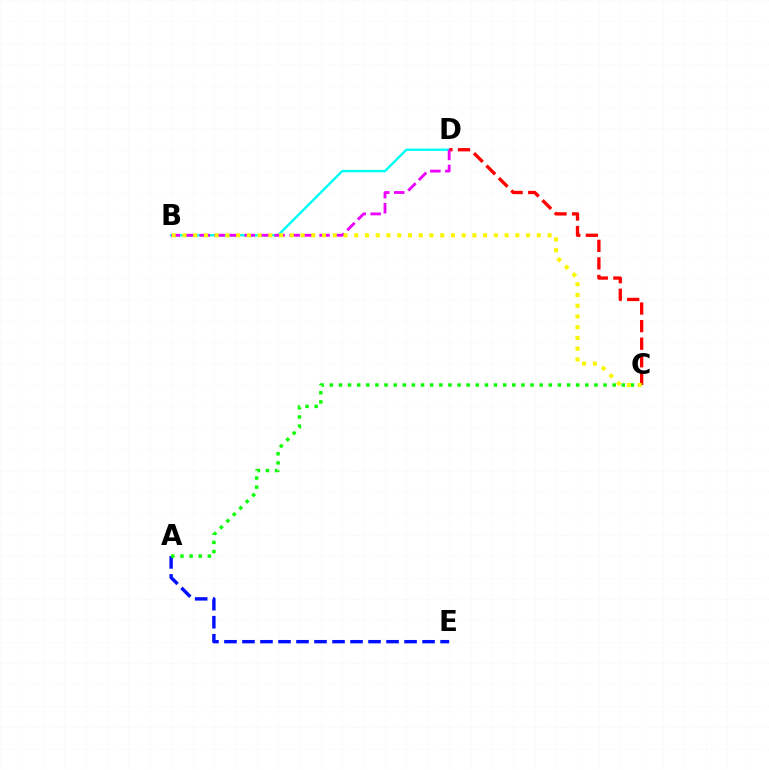{('B', 'D'): [{'color': '#00fff6', 'line_style': 'solid', 'thickness': 1.75}, {'color': '#ee00ff', 'line_style': 'dashed', 'thickness': 2.04}], ('A', 'E'): [{'color': '#0010ff', 'line_style': 'dashed', 'thickness': 2.45}], ('C', 'D'): [{'color': '#ff0000', 'line_style': 'dashed', 'thickness': 2.39}], ('A', 'C'): [{'color': '#08ff00', 'line_style': 'dotted', 'thickness': 2.48}], ('B', 'C'): [{'color': '#fcf500', 'line_style': 'dotted', 'thickness': 2.92}]}